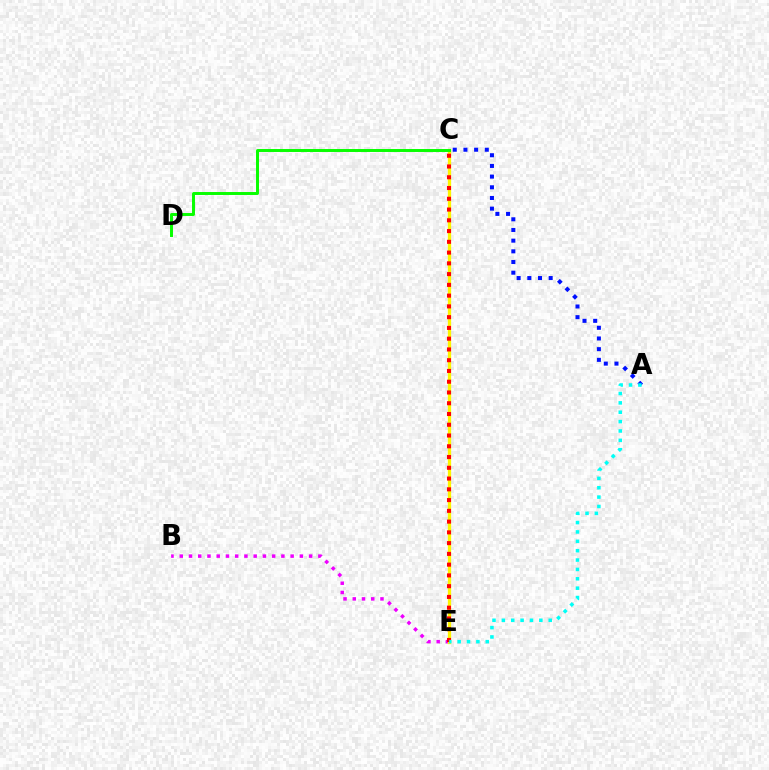{('B', 'E'): [{'color': '#ee00ff', 'line_style': 'dotted', 'thickness': 2.51}], ('C', 'E'): [{'color': '#fcf500', 'line_style': 'solid', 'thickness': 2.37}, {'color': '#ff0000', 'line_style': 'dotted', 'thickness': 2.92}], ('A', 'C'): [{'color': '#0010ff', 'line_style': 'dotted', 'thickness': 2.9}], ('A', 'E'): [{'color': '#00fff6', 'line_style': 'dotted', 'thickness': 2.55}], ('C', 'D'): [{'color': '#08ff00', 'line_style': 'solid', 'thickness': 2.13}]}